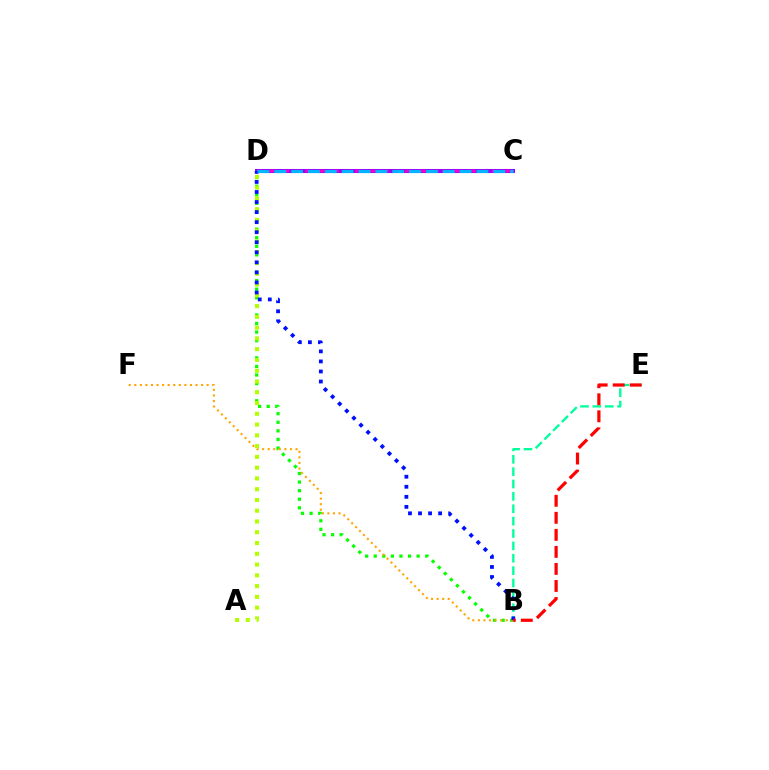{('C', 'D'): [{'color': '#9b00ff', 'line_style': 'solid', 'thickness': 2.92}, {'color': '#ff00bd', 'line_style': 'dashed', 'thickness': 1.69}, {'color': '#00b5ff', 'line_style': 'dashed', 'thickness': 2.29}], ('B', 'E'): [{'color': '#00ff9d', 'line_style': 'dashed', 'thickness': 1.68}, {'color': '#ff0000', 'line_style': 'dashed', 'thickness': 2.31}], ('B', 'D'): [{'color': '#08ff00', 'line_style': 'dotted', 'thickness': 2.33}, {'color': '#0010ff', 'line_style': 'dotted', 'thickness': 2.73}], ('B', 'F'): [{'color': '#ffa500', 'line_style': 'dotted', 'thickness': 1.51}], ('A', 'D'): [{'color': '#b3ff00', 'line_style': 'dotted', 'thickness': 2.93}]}